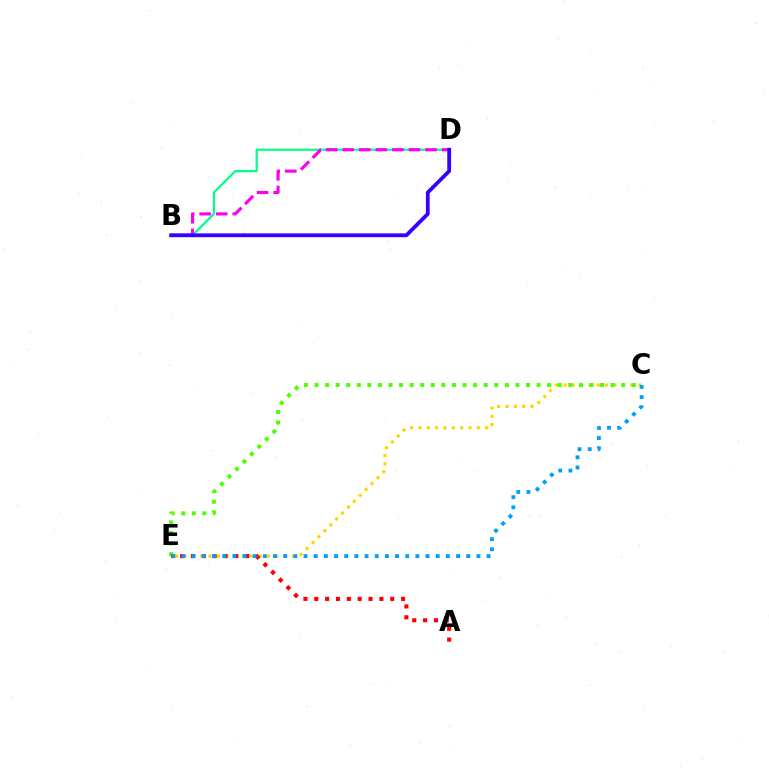{('C', 'E'): [{'color': '#ffd500', 'line_style': 'dotted', 'thickness': 2.27}, {'color': '#4fff00', 'line_style': 'dotted', 'thickness': 2.87}, {'color': '#009eff', 'line_style': 'dotted', 'thickness': 2.76}], ('A', 'E'): [{'color': '#ff0000', 'line_style': 'dotted', 'thickness': 2.95}], ('B', 'D'): [{'color': '#00ff86', 'line_style': 'solid', 'thickness': 1.56}, {'color': '#ff00ed', 'line_style': 'dashed', 'thickness': 2.25}, {'color': '#3700ff', 'line_style': 'solid', 'thickness': 2.73}]}